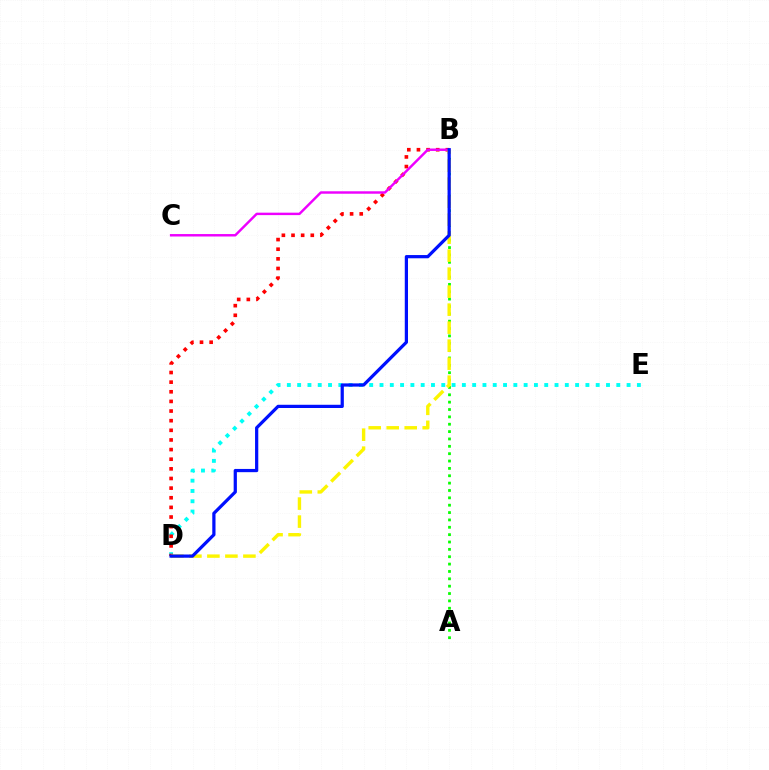{('D', 'E'): [{'color': '#00fff6', 'line_style': 'dotted', 'thickness': 2.8}], ('B', 'D'): [{'color': '#ff0000', 'line_style': 'dotted', 'thickness': 2.62}, {'color': '#fcf500', 'line_style': 'dashed', 'thickness': 2.45}, {'color': '#0010ff', 'line_style': 'solid', 'thickness': 2.33}], ('A', 'B'): [{'color': '#08ff00', 'line_style': 'dotted', 'thickness': 2.0}], ('B', 'C'): [{'color': '#ee00ff', 'line_style': 'solid', 'thickness': 1.76}]}